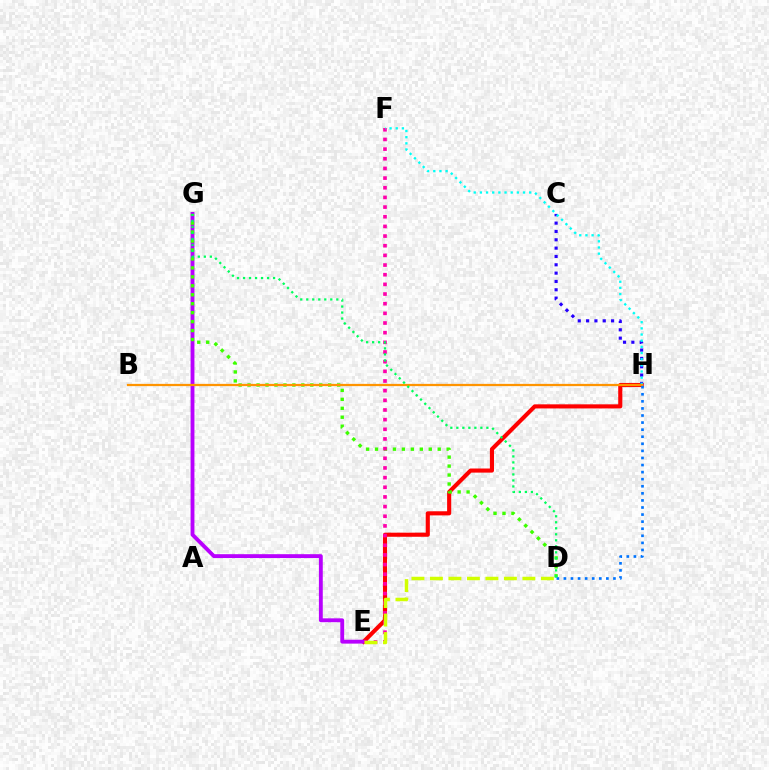{('E', 'H'): [{'color': '#ff0000', 'line_style': 'solid', 'thickness': 2.96}], ('E', 'G'): [{'color': '#b900ff', 'line_style': 'solid', 'thickness': 2.78}], ('D', 'G'): [{'color': '#3dff00', 'line_style': 'dotted', 'thickness': 2.43}, {'color': '#00ff5c', 'line_style': 'dotted', 'thickness': 1.63}], ('C', 'H'): [{'color': '#2500ff', 'line_style': 'dotted', 'thickness': 2.26}], ('E', 'F'): [{'color': '#ff00ac', 'line_style': 'dotted', 'thickness': 2.63}], ('F', 'H'): [{'color': '#00fff6', 'line_style': 'dotted', 'thickness': 1.67}], ('B', 'H'): [{'color': '#ff9400', 'line_style': 'solid', 'thickness': 1.62}], ('D', 'H'): [{'color': '#0074ff', 'line_style': 'dotted', 'thickness': 1.92}], ('D', 'E'): [{'color': '#d1ff00', 'line_style': 'dashed', 'thickness': 2.51}]}